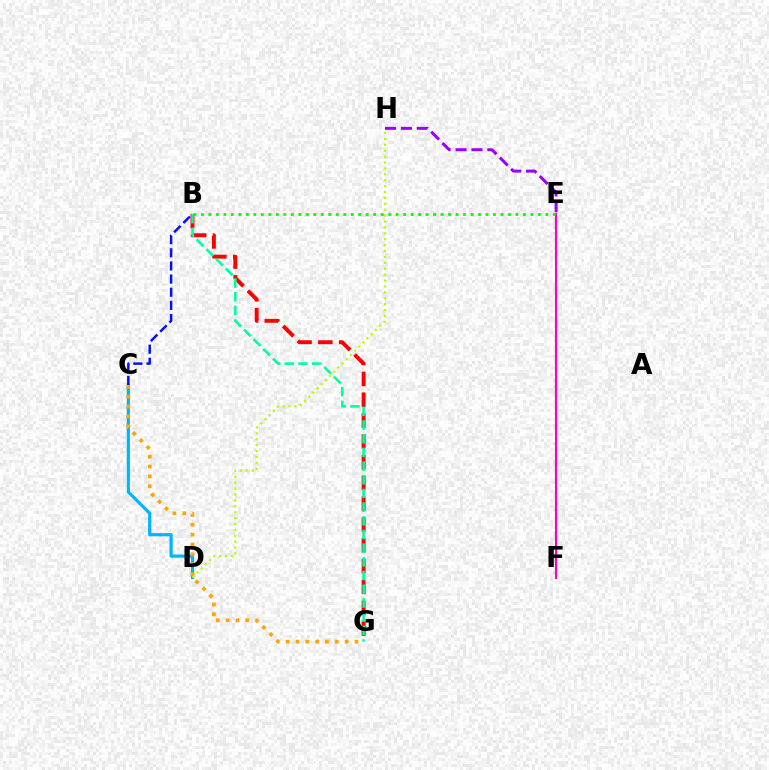{('E', 'H'): [{'color': '#9b00ff', 'line_style': 'dashed', 'thickness': 2.16}], ('C', 'D'): [{'color': '#00b5ff', 'line_style': 'solid', 'thickness': 2.29}], ('C', 'G'): [{'color': '#ffa500', 'line_style': 'dotted', 'thickness': 2.67}], ('E', 'F'): [{'color': '#ff00bd', 'line_style': 'solid', 'thickness': 1.53}], ('B', 'G'): [{'color': '#ff0000', 'line_style': 'dashed', 'thickness': 2.83}, {'color': '#00ff9d', 'line_style': 'dashed', 'thickness': 1.86}], ('B', 'C'): [{'color': '#0010ff', 'line_style': 'dashed', 'thickness': 1.79}], ('D', 'H'): [{'color': '#b3ff00', 'line_style': 'dotted', 'thickness': 1.6}], ('B', 'E'): [{'color': '#08ff00', 'line_style': 'dotted', 'thickness': 2.03}]}